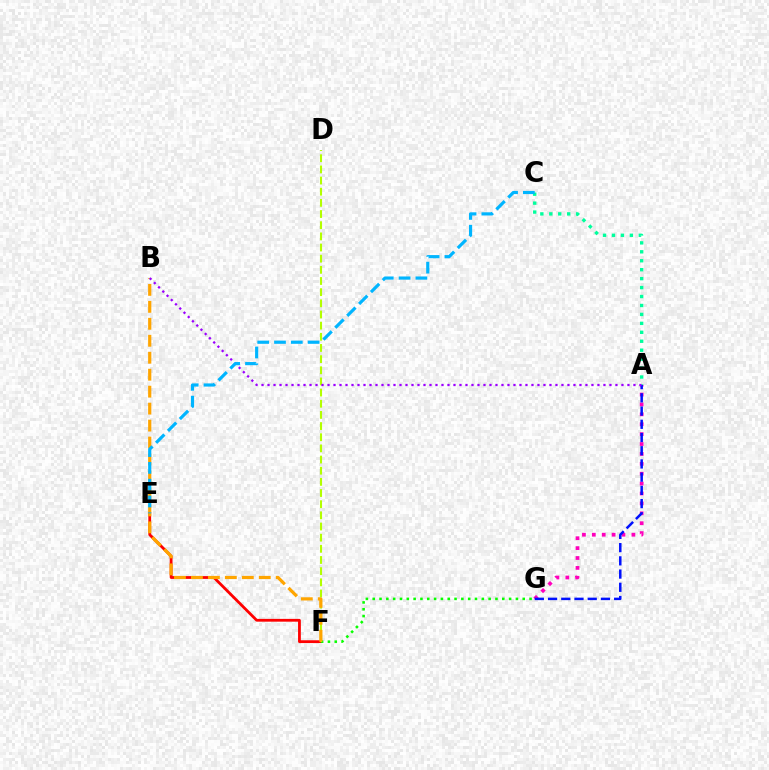{('E', 'F'): [{'color': '#ff0000', 'line_style': 'solid', 'thickness': 2.01}], ('A', 'C'): [{'color': '#00ff9d', 'line_style': 'dotted', 'thickness': 2.43}], ('A', 'G'): [{'color': '#ff00bd', 'line_style': 'dotted', 'thickness': 2.69}, {'color': '#0010ff', 'line_style': 'dashed', 'thickness': 1.8}], ('F', 'G'): [{'color': '#08ff00', 'line_style': 'dotted', 'thickness': 1.85}], ('D', 'F'): [{'color': '#b3ff00', 'line_style': 'dashed', 'thickness': 1.52}], ('B', 'F'): [{'color': '#ffa500', 'line_style': 'dashed', 'thickness': 2.3}], ('A', 'B'): [{'color': '#9b00ff', 'line_style': 'dotted', 'thickness': 1.63}], ('C', 'E'): [{'color': '#00b5ff', 'line_style': 'dashed', 'thickness': 2.28}]}